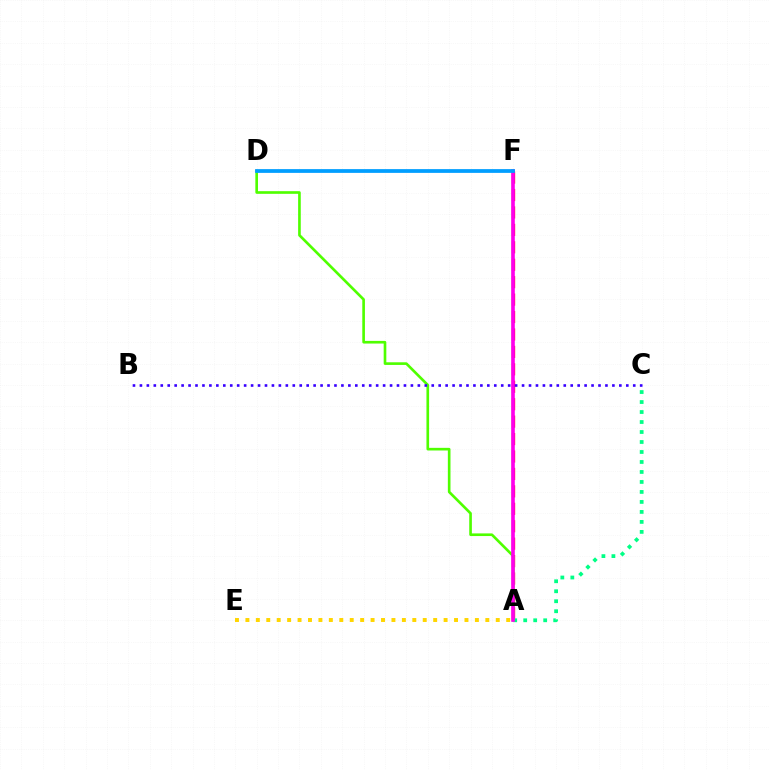{('A', 'F'): [{'color': '#ff0000', 'line_style': 'dashed', 'thickness': 2.37}, {'color': '#ff00ed', 'line_style': 'solid', 'thickness': 2.62}], ('A', 'D'): [{'color': '#4fff00', 'line_style': 'solid', 'thickness': 1.91}], ('A', 'E'): [{'color': '#ffd500', 'line_style': 'dotted', 'thickness': 2.83}], ('A', 'C'): [{'color': '#00ff86', 'line_style': 'dotted', 'thickness': 2.71}], ('B', 'C'): [{'color': '#3700ff', 'line_style': 'dotted', 'thickness': 1.89}], ('D', 'F'): [{'color': '#009eff', 'line_style': 'solid', 'thickness': 2.71}]}